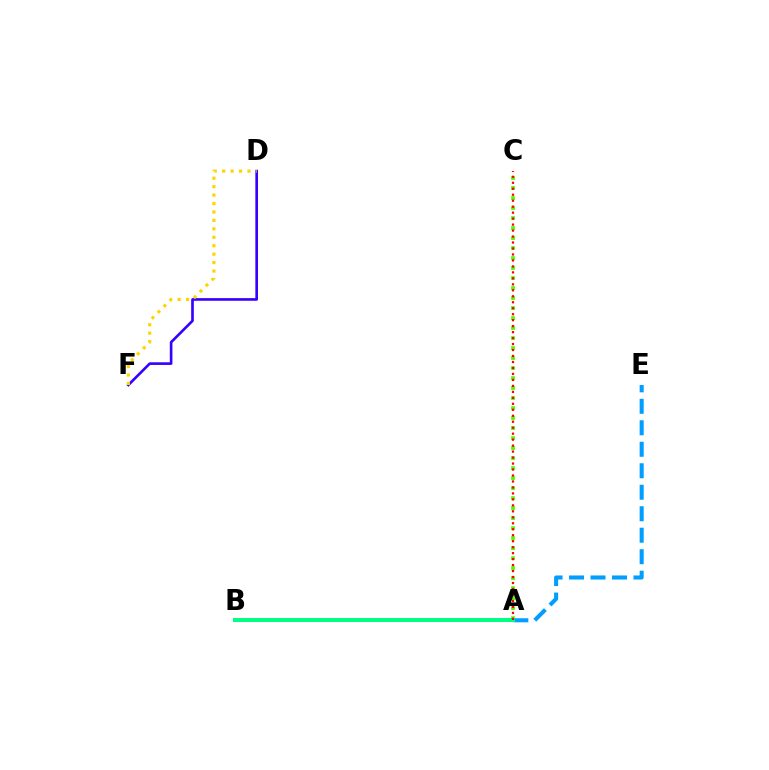{('A', 'B'): [{'color': '#ff00ed', 'line_style': 'dotted', 'thickness': 2.55}, {'color': '#00ff86', 'line_style': 'solid', 'thickness': 2.87}], ('D', 'F'): [{'color': '#3700ff', 'line_style': 'solid', 'thickness': 1.91}, {'color': '#ffd500', 'line_style': 'dotted', 'thickness': 2.29}], ('A', 'C'): [{'color': '#4fff00', 'line_style': 'dotted', 'thickness': 2.72}, {'color': '#ff0000', 'line_style': 'dotted', 'thickness': 1.62}], ('A', 'E'): [{'color': '#009eff', 'line_style': 'dashed', 'thickness': 2.92}]}